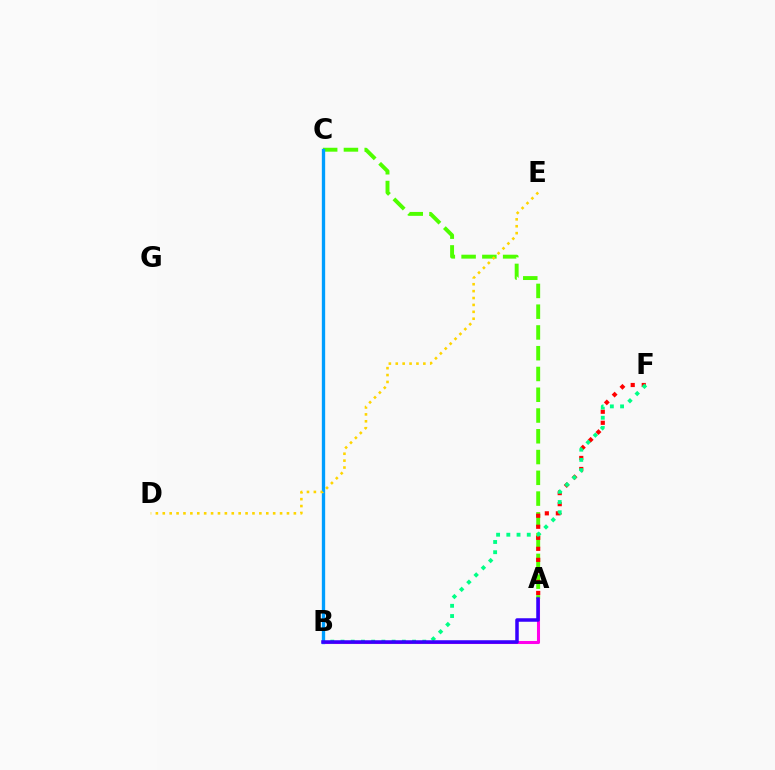{('A', 'C'): [{'color': '#4fff00', 'line_style': 'dashed', 'thickness': 2.82}], ('A', 'F'): [{'color': '#ff0000', 'line_style': 'dotted', 'thickness': 3.0}], ('A', 'B'): [{'color': '#ff00ed', 'line_style': 'solid', 'thickness': 2.2}, {'color': '#3700ff', 'line_style': 'solid', 'thickness': 2.53}], ('B', 'F'): [{'color': '#00ff86', 'line_style': 'dotted', 'thickness': 2.78}], ('B', 'C'): [{'color': '#009eff', 'line_style': 'solid', 'thickness': 2.39}], ('D', 'E'): [{'color': '#ffd500', 'line_style': 'dotted', 'thickness': 1.87}]}